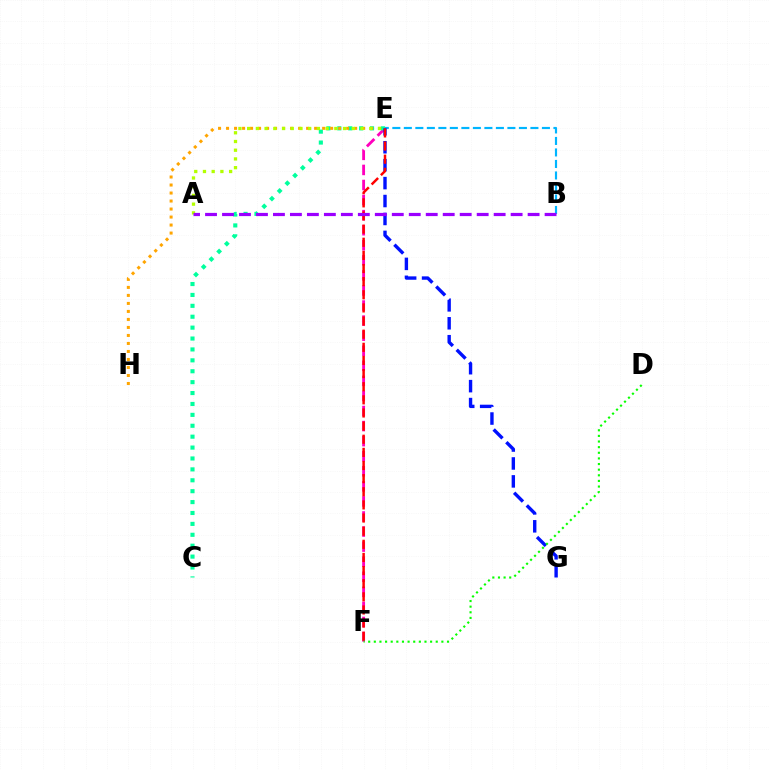{('E', 'F'): [{'color': '#ff00bd', 'line_style': 'dashed', 'thickness': 2.05}, {'color': '#ff0000', 'line_style': 'dashed', 'thickness': 1.78}], ('B', 'E'): [{'color': '#00b5ff', 'line_style': 'dashed', 'thickness': 1.56}], ('C', 'E'): [{'color': '#00ff9d', 'line_style': 'dotted', 'thickness': 2.96}], ('E', 'H'): [{'color': '#ffa500', 'line_style': 'dotted', 'thickness': 2.18}], ('E', 'G'): [{'color': '#0010ff', 'line_style': 'dashed', 'thickness': 2.44}], ('A', 'E'): [{'color': '#b3ff00', 'line_style': 'dotted', 'thickness': 2.37}], ('D', 'F'): [{'color': '#08ff00', 'line_style': 'dotted', 'thickness': 1.53}], ('A', 'B'): [{'color': '#9b00ff', 'line_style': 'dashed', 'thickness': 2.31}]}